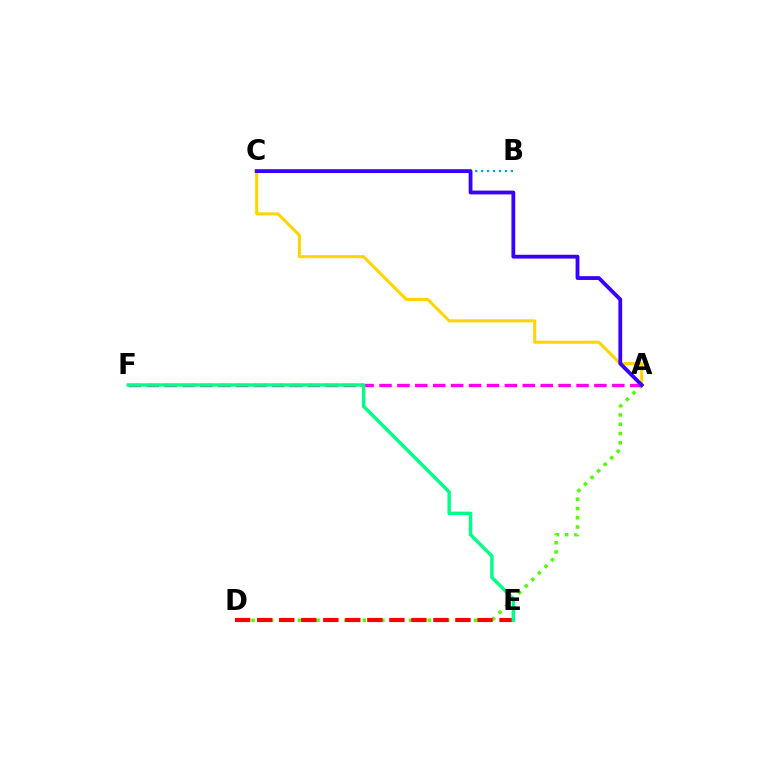{('A', 'C'): [{'color': '#ffd500', 'line_style': 'solid', 'thickness': 2.2}, {'color': '#3700ff', 'line_style': 'solid', 'thickness': 2.74}], ('A', 'D'): [{'color': '#4fff00', 'line_style': 'dotted', 'thickness': 2.52}], ('A', 'F'): [{'color': '#ff00ed', 'line_style': 'dashed', 'thickness': 2.43}], ('D', 'E'): [{'color': '#ff0000', 'line_style': 'dashed', 'thickness': 2.99}], ('B', 'C'): [{'color': '#009eff', 'line_style': 'dotted', 'thickness': 1.61}], ('E', 'F'): [{'color': '#00ff86', 'line_style': 'solid', 'thickness': 2.47}]}